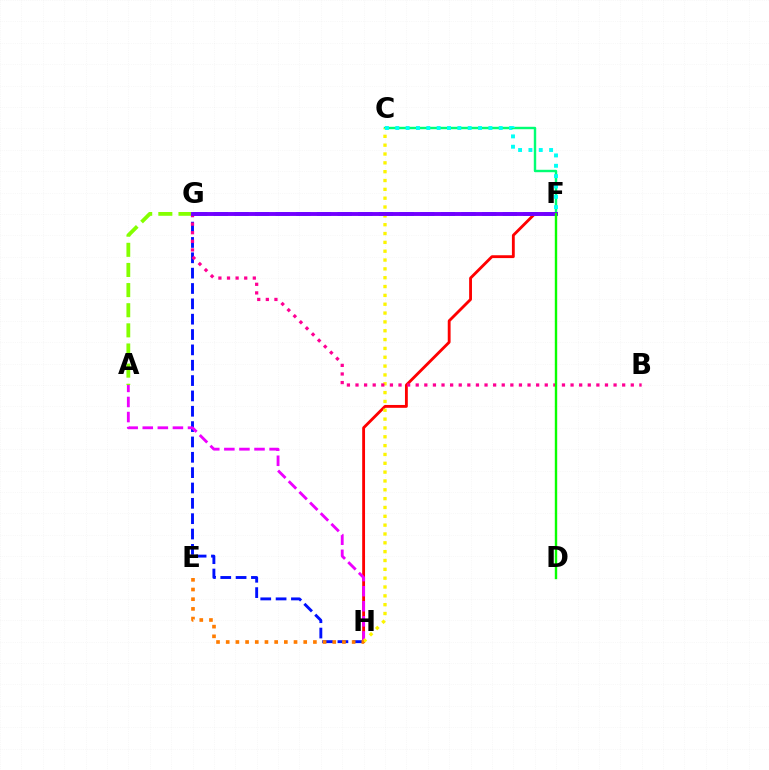{('C', 'F'): [{'color': '#00ff74', 'line_style': 'solid', 'thickness': 1.74}, {'color': '#00fff6', 'line_style': 'dotted', 'thickness': 2.81}], ('A', 'G'): [{'color': '#84ff00', 'line_style': 'dashed', 'thickness': 2.74}], ('F', 'H'): [{'color': '#ff0000', 'line_style': 'solid', 'thickness': 2.05}], ('G', 'H'): [{'color': '#0010ff', 'line_style': 'dashed', 'thickness': 2.08}], ('A', 'H'): [{'color': '#ee00ff', 'line_style': 'dashed', 'thickness': 2.05}], ('F', 'G'): [{'color': '#008cff', 'line_style': 'dashed', 'thickness': 2.8}, {'color': '#7200ff', 'line_style': 'solid', 'thickness': 2.8}], ('C', 'H'): [{'color': '#fcf500', 'line_style': 'dotted', 'thickness': 2.4}], ('B', 'G'): [{'color': '#ff0094', 'line_style': 'dotted', 'thickness': 2.34}], ('E', 'H'): [{'color': '#ff7c00', 'line_style': 'dotted', 'thickness': 2.63}], ('D', 'F'): [{'color': '#08ff00', 'line_style': 'solid', 'thickness': 1.73}]}